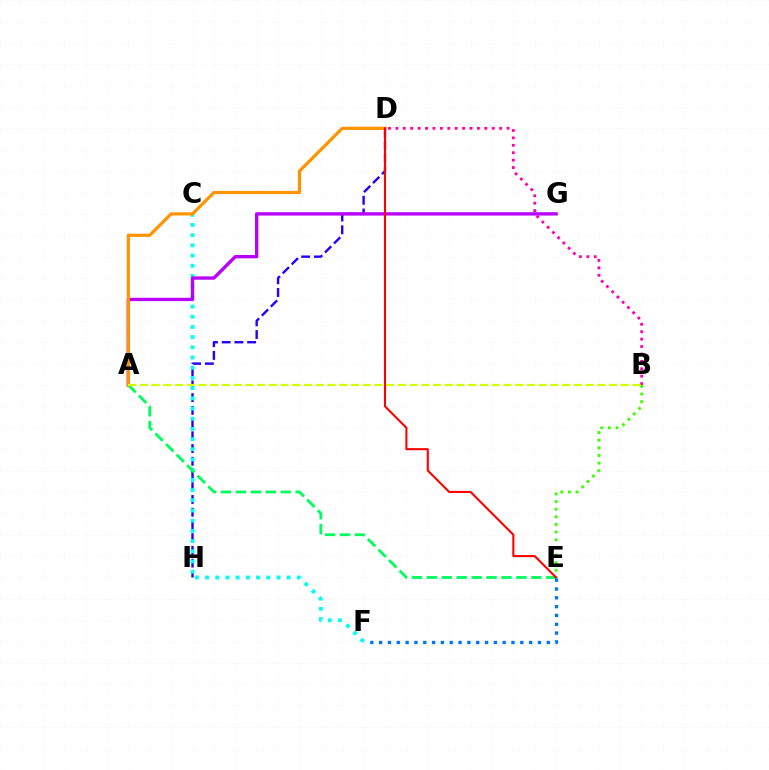{('D', 'H'): [{'color': '#2500ff', 'line_style': 'dashed', 'thickness': 1.73}], ('C', 'F'): [{'color': '#00fff6', 'line_style': 'dotted', 'thickness': 2.77}], ('B', 'D'): [{'color': '#ff00ac', 'line_style': 'dotted', 'thickness': 2.01}], ('B', 'E'): [{'color': '#3dff00', 'line_style': 'dotted', 'thickness': 2.07}], ('A', 'G'): [{'color': '#b900ff', 'line_style': 'solid', 'thickness': 2.4}], ('A', 'E'): [{'color': '#00ff5c', 'line_style': 'dashed', 'thickness': 2.03}], ('A', 'D'): [{'color': '#ff9400', 'line_style': 'solid', 'thickness': 2.31}], ('A', 'B'): [{'color': '#d1ff00', 'line_style': 'dashed', 'thickness': 1.59}], ('D', 'E'): [{'color': '#ff0000', 'line_style': 'solid', 'thickness': 1.5}], ('E', 'F'): [{'color': '#0074ff', 'line_style': 'dotted', 'thickness': 2.4}]}